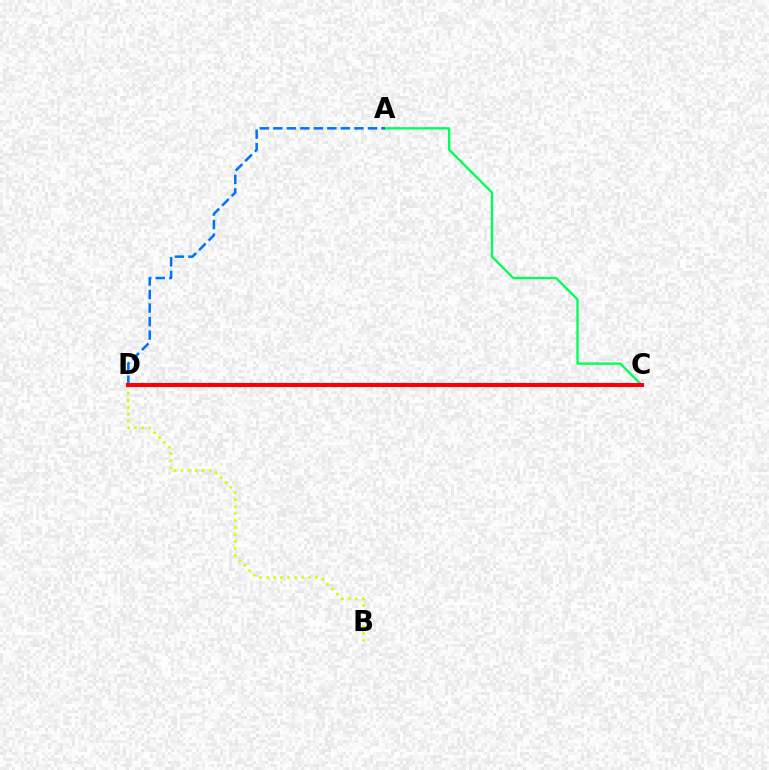{('B', 'D'): [{'color': '#d1ff00', 'line_style': 'dotted', 'thickness': 1.89}], ('A', 'C'): [{'color': '#00ff5c', 'line_style': 'solid', 'thickness': 1.69}], ('C', 'D'): [{'color': '#b900ff', 'line_style': 'solid', 'thickness': 2.96}, {'color': '#ff0000', 'line_style': 'solid', 'thickness': 2.81}], ('A', 'D'): [{'color': '#0074ff', 'line_style': 'dashed', 'thickness': 1.84}]}